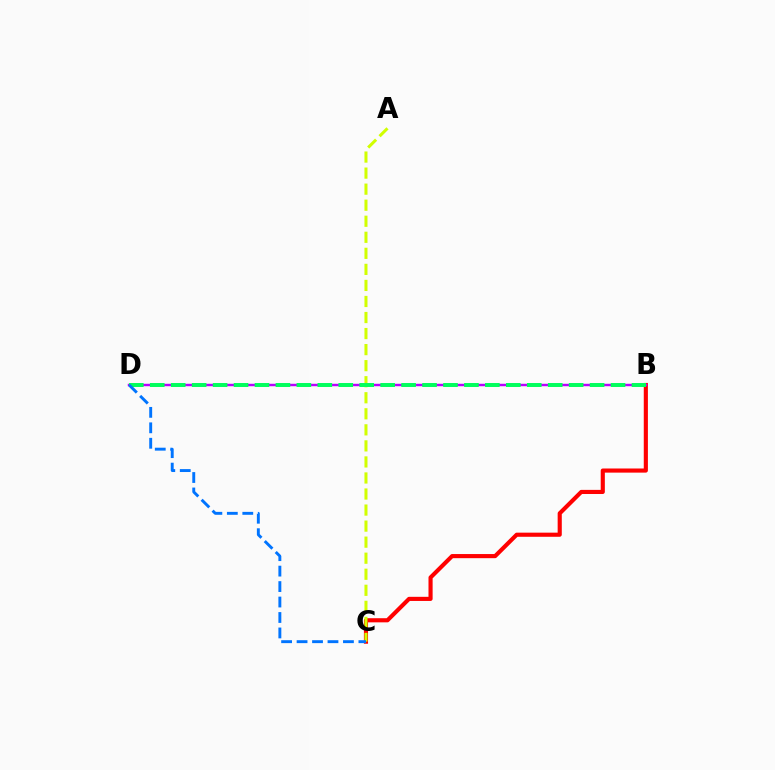{('B', 'C'): [{'color': '#ff0000', 'line_style': 'solid', 'thickness': 2.97}], ('A', 'C'): [{'color': '#d1ff00', 'line_style': 'dashed', 'thickness': 2.18}], ('B', 'D'): [{'color': '#b900ff', 'line_style': 'solid', 'thickness': 1.76}, {'color': '#00ff5c', 'line_style': 'dashed', 'thickness': 2.85}], ('C', 'D'): [{'color': '#0074ff', 'line_style': 'dashed', 'thickness': 2.1}]}